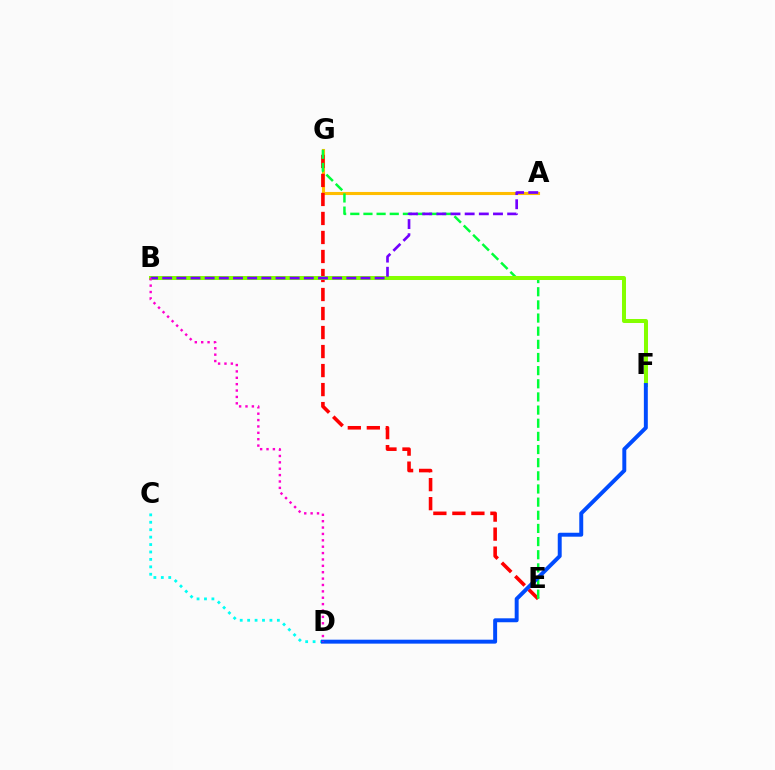{('A', 'G'): [{'color': '#ffbd00', 'line_style': 'solid', 'thickness': 2.23}], ('C', 'D'): [{'color': '#00fff6', 'line_style': 'dotted', 'thickness': 2.02}], ('E', 'G'): [{'color': '#ff0000', 'line_style': 'dashed', 'thickness': 2.58}, {'color': '#00ff39', 'line_style': 'dashed', 'thickness': 1.79}], ('B', 'F'): [{'color': '#84ff00', 'line_style': 'solid', 'thickness': 2.89}], ('A', 'B'): [{'color': '#7200ff', 'line_style': 'dashed', 'thickness': 1.92}], ('D', 'F'): [{'color': '#004bff', 'line_style': 'solid', 'thickness': 2.84}], ('B', 'D'): [{'color': '#ff00cf', 'line_style': 'dotted', 'thickness': 1.73}]}